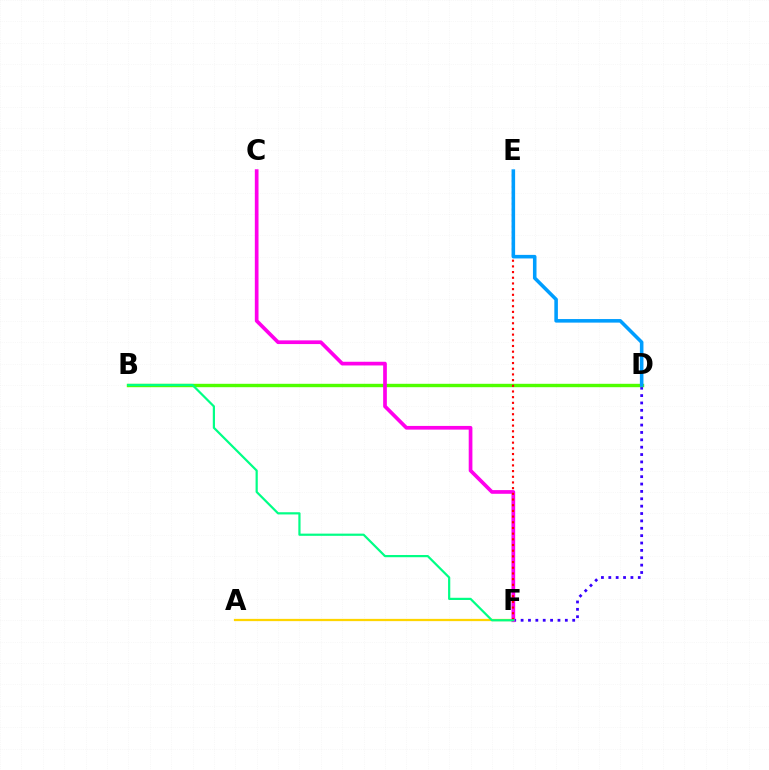{('A', 'F'): [{'color': '#ffd500', 'line_style': 'solid', 'thickness': 1.63}], ('D', 'F'): [{'color': '#3700ff', 'line_style': 'dotted', 'thickness': 2.0}], ('B', 'D'): [{'color': '#4fff00', 'line_style': 'solid', 'thickness': 2.45}], ('C', 'F'): [{'color': '#ff00ed', 'line_style': 'solid', 'thickness': 2.66}], ('E', 'F'): [{'color': '#ff0000', 'line_style': 'dotted', 'thickness': 1.54}], ('D', 'E'): [{'color': '#009eff', 'line_style': 'solid', 'thickness': 2.56}], ('B', 'F'): [{'color': '#00ff86', 'line_style': 'solid', 'thickness': 1.59}]}